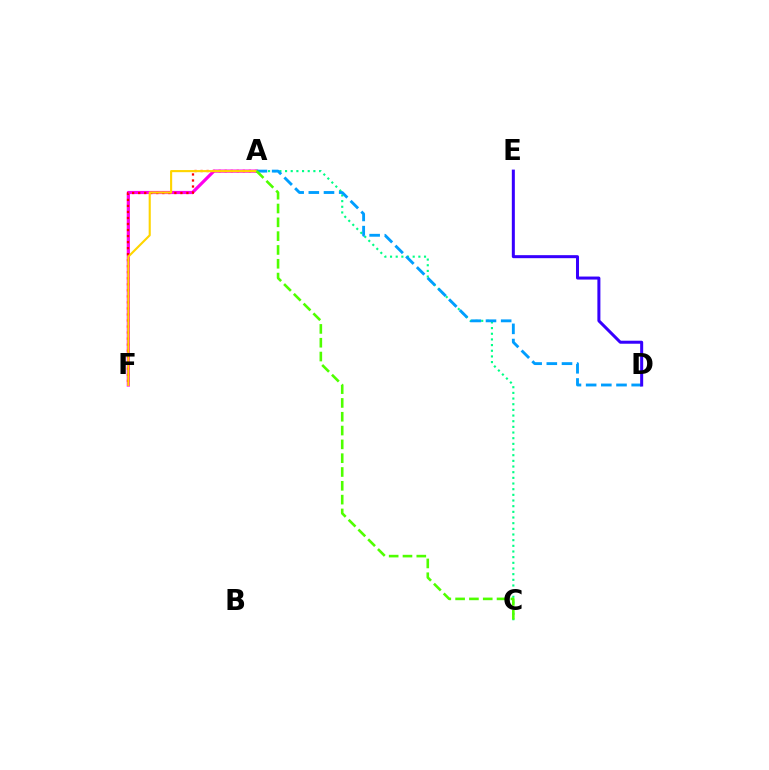{('A', 'C'): [{'color': '#00ff86', 'line_style': 'dotted', 'thickness': 1.54}, {'color': '#4fff00', 'line_style': 'dashed', 'thickness': 1.88}], ('A', 'F'): [{'color': '#ff00ed', 'line_style': 'solid', 'thickness': 2.29}, {'color': '#ff0000', 'line_style': 'dotted', 'thickness': 1.64}, {'color': '#ffd500', 'line_style': 'solid', 'thickness': 1.53}], ('A', 'D'): [{'color': '#009eff', 'line_style': 'dashed', 'thickness': 2.06}], ('D', 'E'): [{'color': '#3700ff', 'line_style': 'solid', 'thickness': 2.17}]}